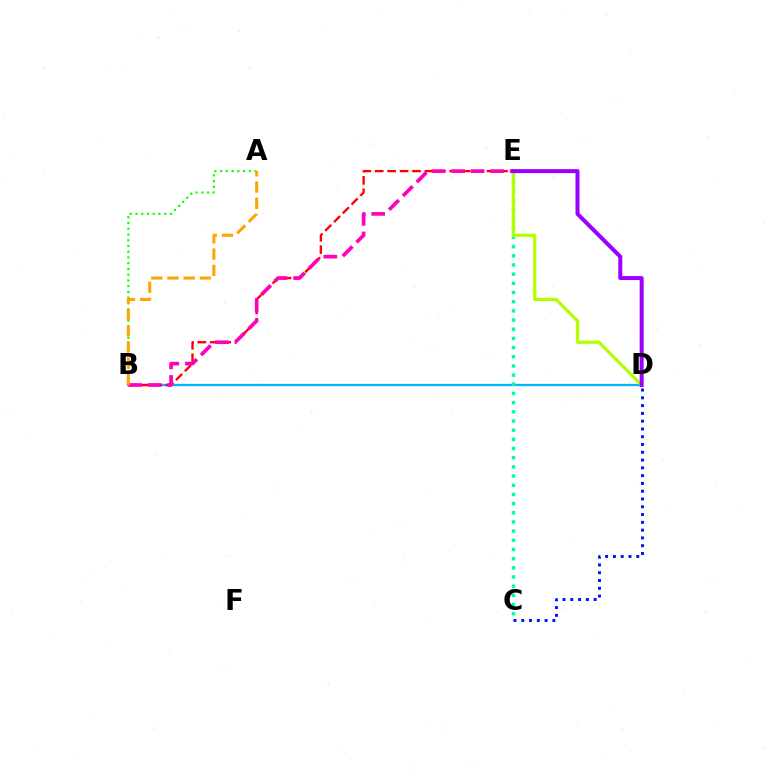{('B', 'D'): [{'color': '#00b5ff', 'line_style': 'solid', 'thickness': 1.65}], ('A', 'B'): [{'color': '#08ff00', 'line_style': 'dotted', 'thickness': 1.56}, {'color': '#ffa500', 'line_style': 'dashed', 'thickness': 2.2}], ('C', 'E'): [{'color': '#00ff9d', 'line_style': 'dotted', 'thickness': 2.49}], ('D', 'E'): [{'color': '#b3ff00', 'line_style': 'solid', 'thickness': 2.35}, {'color': '#9b00ff', 'line_style': 'solid', 'thickness': 2.88}], ('B', 'E'): [{'color': '#ff0000', 'line_style': 'dashed', 'thickness': 1.69}, {'color': '#ff00bd', 'line_style': 'dashed', 'thickness': 2.65}], ('C', 'D'): [{'color': '#0010ff', 'line_style': 'dotted', 'thickness': 2.11}]}